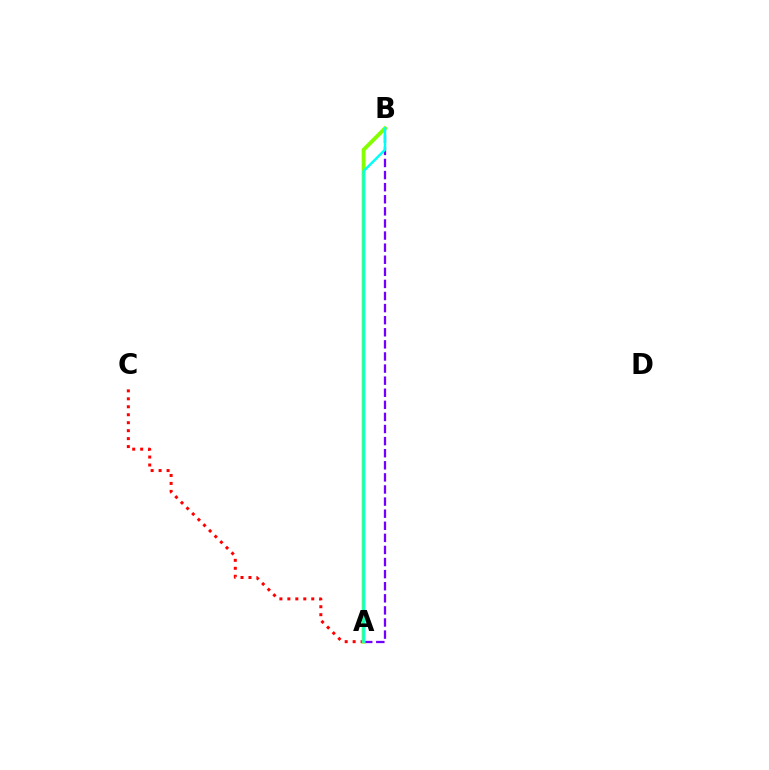{('A', 'C'): [{'color': '#ff0000', 'line_style': 'dotted', 'thickness': 2.16}], ('A', 'B'): [{'color': '#7200ff', 'line_style': 'dashed', 'thickness': 1.64}, {'color': '#84ff00', 'line_style': 'solid', 'thickness': 2.78}, {'color': '#00fff6', 'line_style': 'solid', 'thickness': 1.76}]}